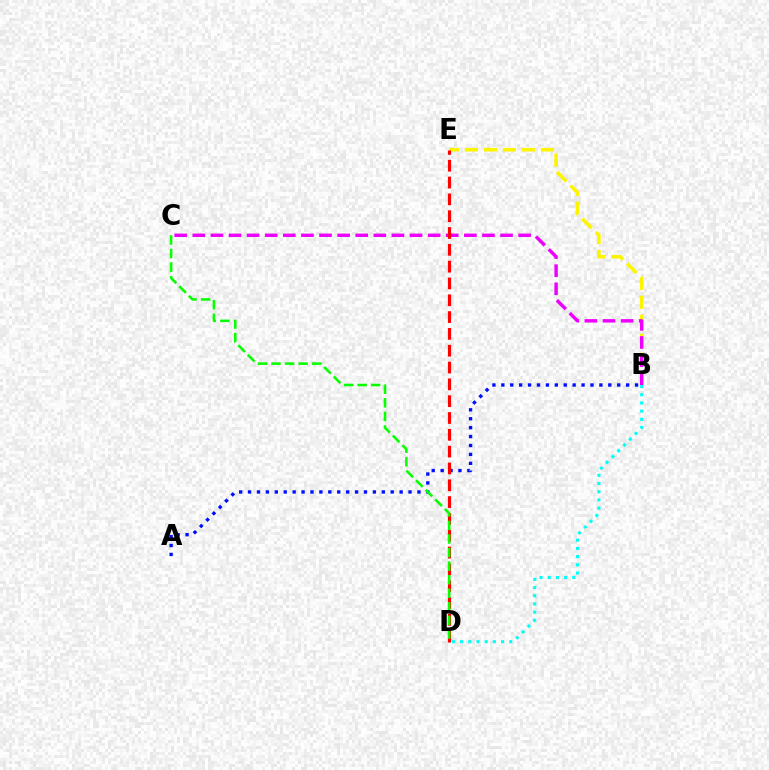{('B', 'D'): [{'color': '#00fff6', 'line_style': 'dotted', 'thickness': 2.23}], ('B', 'E'): [{'color': '#fcf500', 'line_style': 'dashed', 'thickness': 2.58}], ('B', 'C'): [{'color': '#ee00ff', 'line_style': 'dashed', 'thickness': 2.46}], ('A', 'B'): [{'color': '#0010ff', 'line_style': 'dotted', 'thickness': 2.42}], ('D', 'E'): [{'color': '#ff0000', 'line_style': 'dashed', 'thickness': 2.28}], ('C', 'D'): [{'color': '#08ff00', 'line_style': 'dashed', 'thickness': 1.84}]}